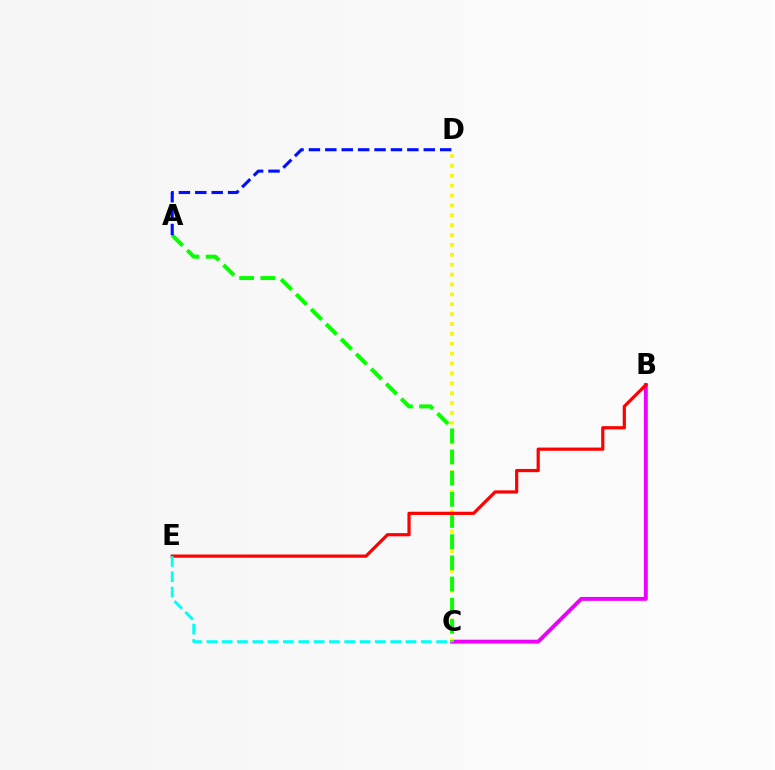{('B', 'C'): [{'color': '#ee00ff', 'line_style': 'solid', 'thickness': 2.82}], ('C', 'D'): [{'color': '#fcf500', 'line_style': 'dotted', 'thickness': 2.68}], ('A', 'C'): [{'color': '#08ff00', 'line_style': 'dashed', 'thickness': 2.88}], ('B', 'E'): [{'color': '#ff0000', 'line_style': 'solid', 'thickness': 2.3}], ('C', 'E'): [{'color': '#00fff6', 'line_style': 'dashed', 'thickness': 2.08}], ('A', 'D'): [{'color': '#0010ff', 'line_style': 'dashed', 'thickness': 2.23}]}